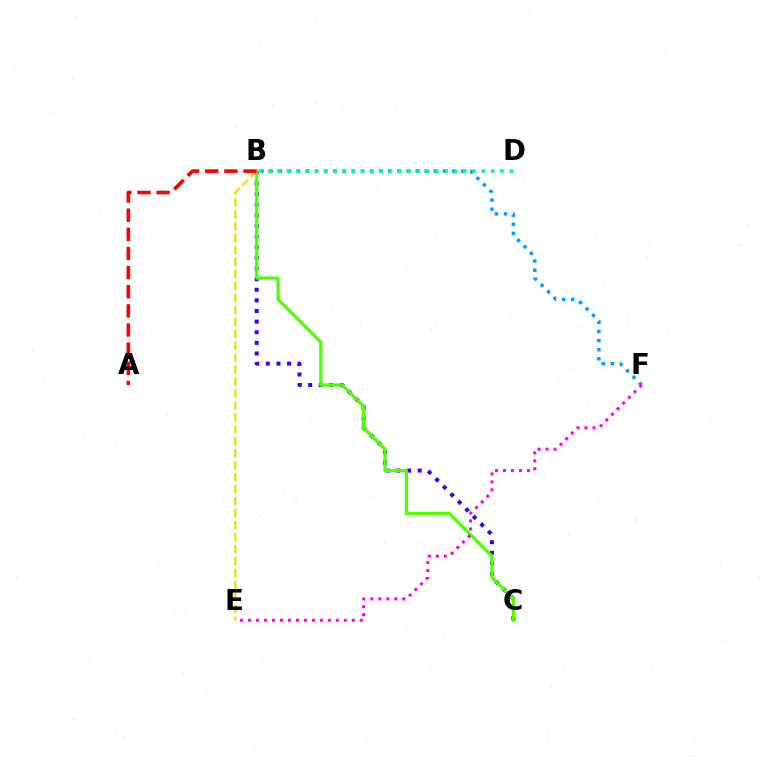{('B', 'F'): [{'color': '#009eff', 'line_style': 'dotted', 'thickness': 2.48}], ('B', 'C'): [{'color': '#3700ff', 'line_style': 'dotted', 'thickness': 2.89}, {'color': '#4fff00', 'line_style': 'solid', 'thickness': 2.31}], ('B', 'E'): [{'color': '#ffd500', 'line_style': 'dashed', 'thickness': 1.62}], ('A', 'B'): [{'color': '#ff0000', 'line_style': 'dashed', 'thickness': 2.6}], ('E', 'F'): [{'color': '#ff00ed', 'line_style': 'dotted', 'thickness': 2.17}], ('B', 'D'): [{'color': '#00ff86', 'line_style': 'dotted', 'thickness': 2.52}]}